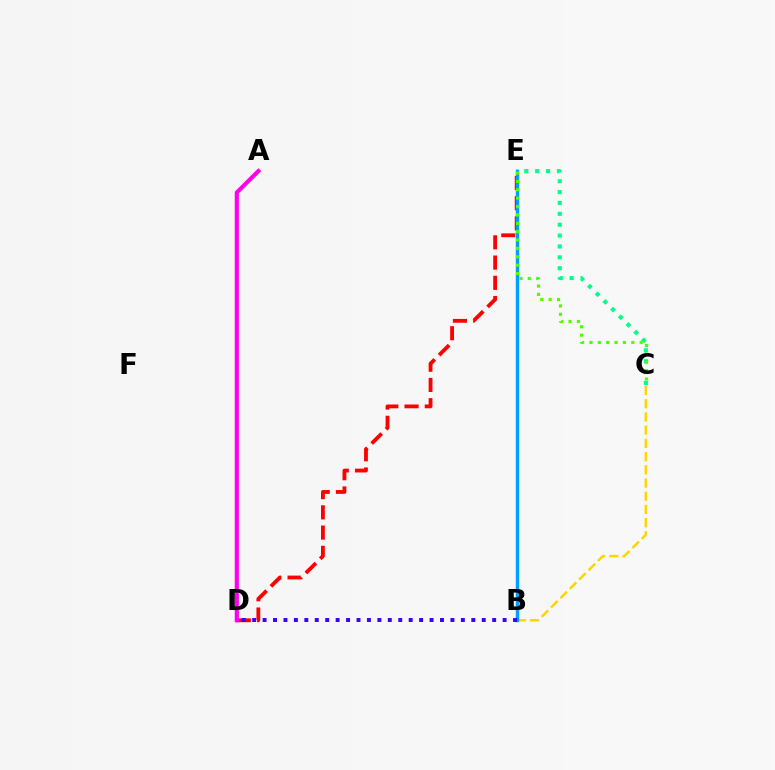{('D', 'E'): [{'color': '#ff0000', 'line_style': 'dashed', 'thickness': 2.75}], ('A', 'D'): [{'color': '#ff00ed', 'line_style': 'solid', 'thickness': 2.98}], ('C', 'E'): [{'color': '#00ff86', 'line_style': 'dotted', 'thickness': 2.95}, {'color': '#4fff00', 'line_style': 'dotted', 'thickness': 2.28}], ('B', 'C'): [{'color': '#ffd500', 'line_style': 'dashed', 'thickness': 1.8}], ('B', 'E'): [{'color': '#009eff', 'line_style': 'solid', 'thickness': 2.45}], ('B', 'D'): [{'color': '#3700ff', 'line_style': 'dotted', 'thickness': 2.84}]}